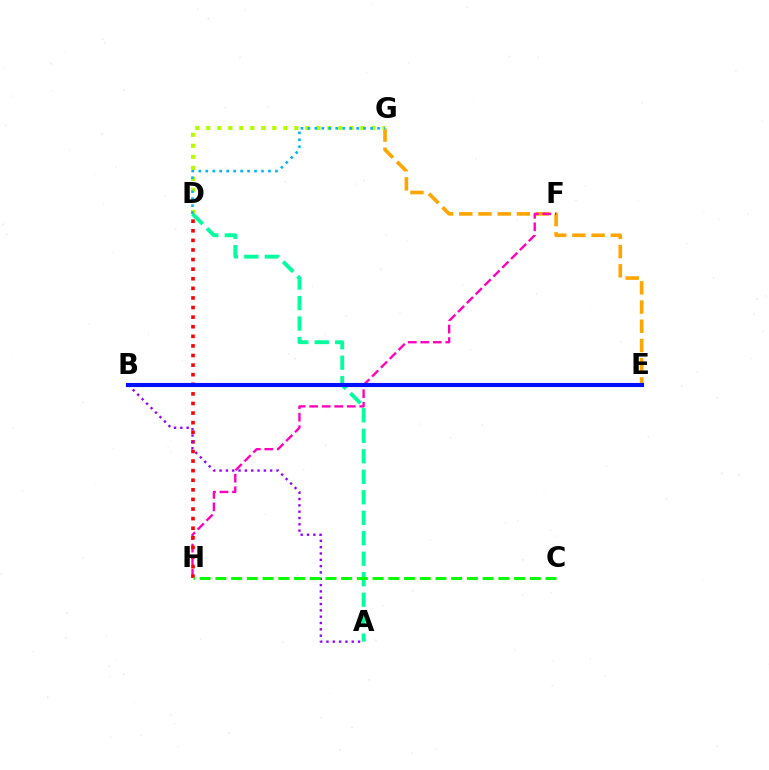{('E', 'G'): [{'color': '#ffa500', 'line_style': 'dashed', 'thickness': 2.61}], ('A', 'D'): [{'color': '#00ff9d', 'line_style': 'dashed', 'thickness': 2.78}], ('D', 'G'): [{'color': '#b3ff00', 'line_style': 'dotted', 'thickness': 2.99}, {'color': '#00b5ff', 'line_style': 'dotted', 'thickness': 1.89}], ('F', 'H'): [{'color': '#ff00bd', 'line_style': 'dashed', 'thickness': 1.7}], ('D', 'H'): [{'color': '#ff0000', 'line_style': 'dotted', 'thickness': 2.61}], ('A', 'B'): [{'color': '#9b00ff', 'line_style': 'dotted', 'thickness': 1.72}], ('B', 'E'): [{'color': '#0010ff', 'line_style': 'solid', 'thickness': 2.96}], ('C', 'H'): [{'color': '#08ff00', 'line_style': 'dashed', 'thickness': 2.14}]}